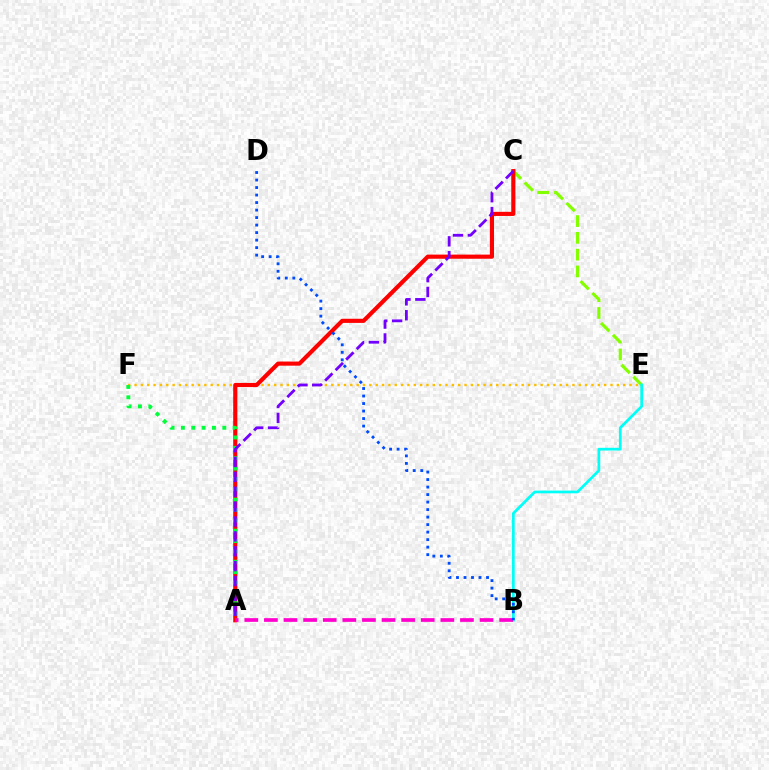{('E', 'F'): [{'color': '#ffbd00', 'line_style': 'dotted', 'thickness': 1.72}], ('C', 'E'): [{'color': '#84ff00', 'line_style': 'dashed', 'thickness': 2.28}], ('A', 'C'): [{'color': '#ff0000', 'line_style': 'solid', 'thickness': 2.98}, {'color': '#7200ff', 'line_style': 'dashed', 'thickness': 2.02}], ('B', 'E'): [{'color': '#00fff6', 'line_style': 'solid', 'thickness': 1.97}], ('A', 'F'): [{'color': '#00ff39', 'line_style': 'dotted', 'thickness': 2.81}], ('A', 'B'): [{'color': '#ff00cf', 'line_style': 'dashed', 'thickness': 2.66}], ('B', 'D'): [{'color': '#004bff', 'line_style': 'dotted', 'thickness': 2.04}]}